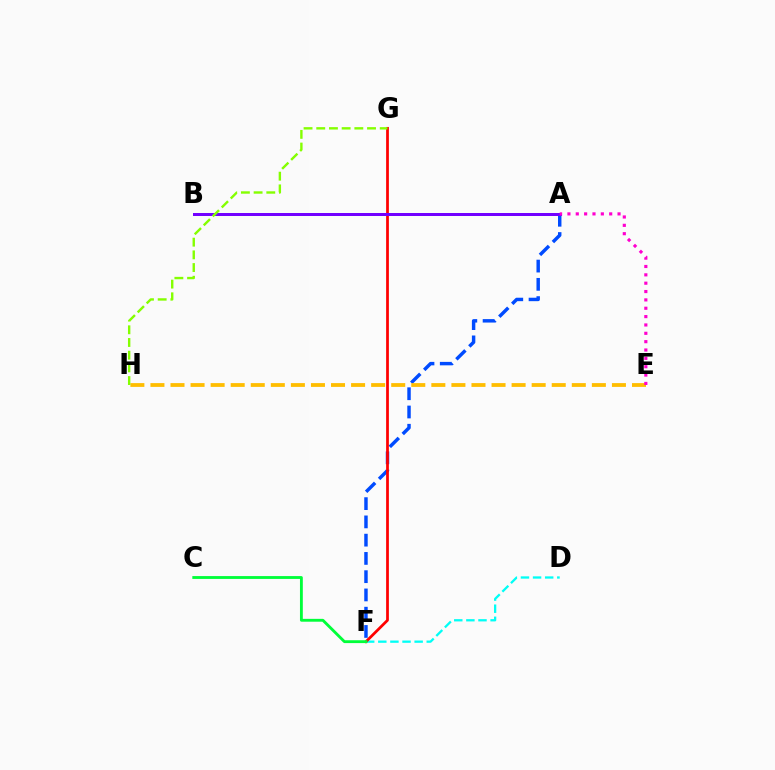{('A', 'F'): [{'color': '#004bff', 'line_style': 'dashed', 'thickness': 2.48}], ('D', 'F'): [{'color': '#00fff6', 'line_style': 'dashed', 'thickness': 1.65}], ('E', 'H'): [{'color': '#ffbd00', 'line_style': 'dashed', 'thickness': 2.73}], ('F', 'G'): [{'color': '#ff0000', 'line_style': 'solid', 'thickness': 1.98}], ('C', 'F'): [{'color': '#00ff39', 'line_style': 'solid', 'thickness': 2.05}], ('A', 'B'): [{'color': '#7200ff', 'line_style': 'solid', 'thickness': 2.16}], ('A', 'E'): [{'color': '#ff00cf', 'line_style': 'dotted', 'thickness': 2.27}], ('G', 'H'): [{'color': '#84ff00', 'line_style': 'dashed', 'thickness': 1.72}]}